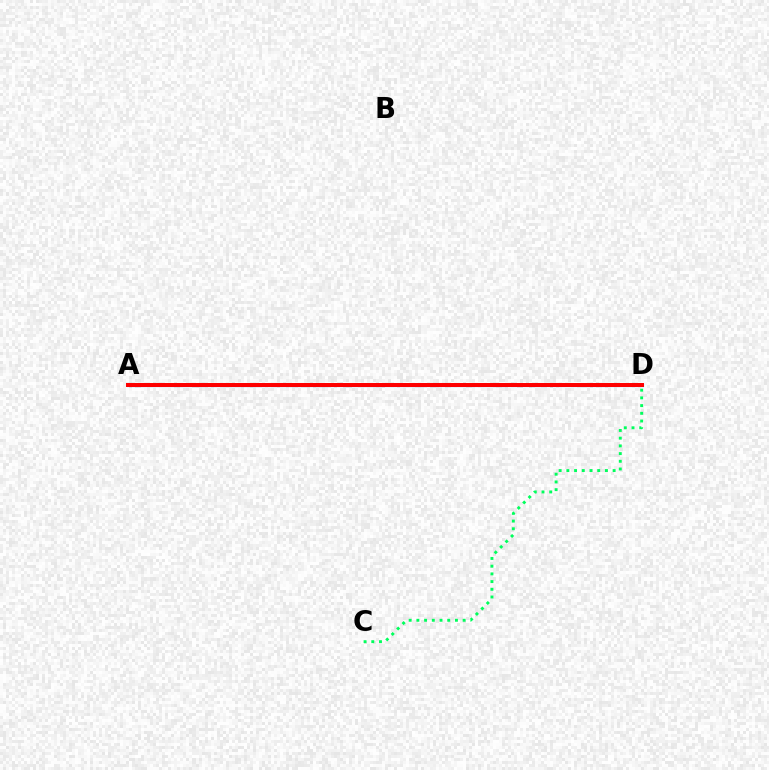{('A', 'D'): [{'color': '#d1ff00', 'line_style': 'dashed', 'thickness': 2.65}, {'color': '#0074ff', 'line_style': 'solid', 'thickness': 2.25}, {'color': '#b900ff', 'line_style': 'dashed', 'thickness': 2.66}, {'color': '#ff0000', 'line_style': 'solid', 'thickness': 2.86}], ('C', 'D'): [{'color': '#00ff5c', 'line_style': 'dotted', 'thickness': 2.09}]}